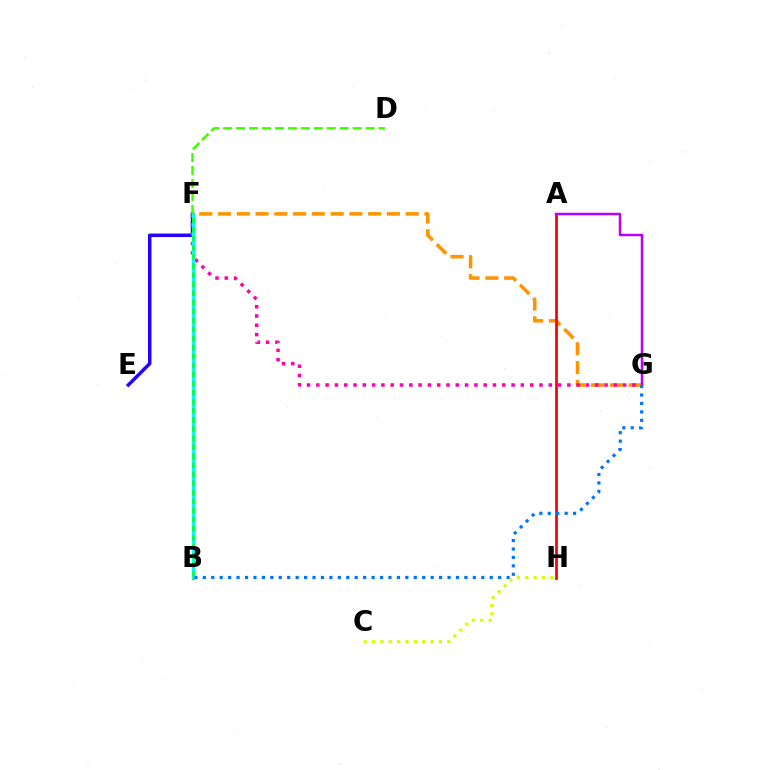{('E', 'F'): [{'color': '#2500ff', 'line_style': 'solid', 'thickness': 2.51}], ('F', 'G'): [{'color': '#ff9400', 'line_style': 'dashed', 'thickness': 2.55}, {'color': '#ff00ac', 'line_style': 'dotted', 'thickness': 2.53}], ('B', 'F'): [{'color': '#00ff5c', 'line_style': 'solid', 'thickness': 2.24}, {'color': '#00fff6', 'line_style': 'dotted', 'thickness': 2.46}], ('A', 'H'): [{'color': '#ff0000', 'line_style': 'solid', 'thickness': 1.97}], ('C', 'H'): [{'color': '#d1ff00', 'line_style': 'dotted', 'thickness': 2.27}], ('D', 'F'): [{'color': '#3dff00', 'line_style': 'dashed', 'thickness': 1.76}], ('A', 'G'): [{'color': '#b900ff', 'line_style': 'solid', 'thickness': 1.8}], ('B', 'G'): [{'color': '#0074ff', 'line_style': 'dotted', 'thickness': 2.29}]}